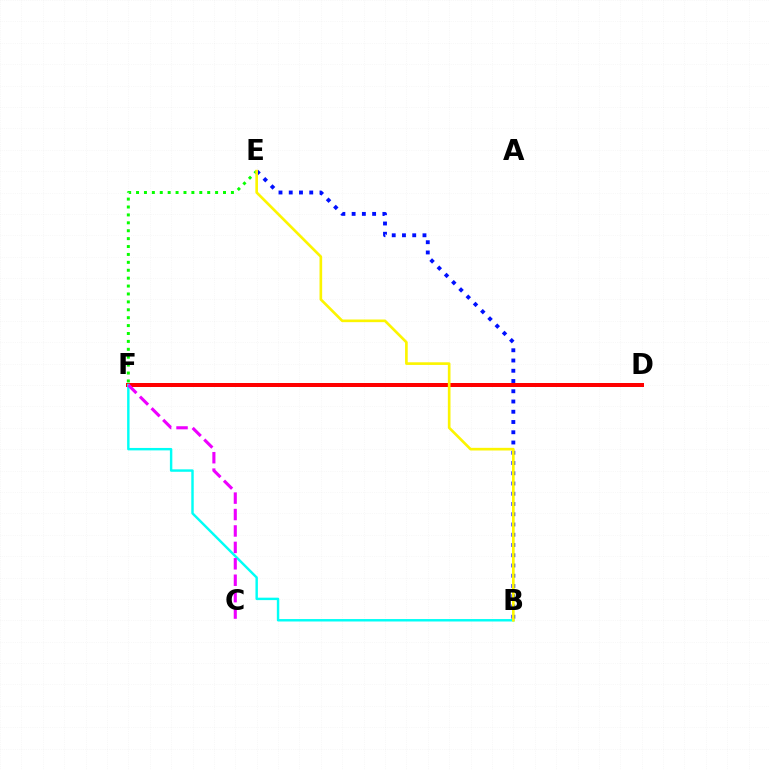{('D', 'F'): [{'color': '#ff0000', 'line_style': 'solid', 'thickness': 2.87}], ('B', 'E'): [{'color': '#0010ff', 'line_style': 'dotted', 'thickness': 2.78}, {'color': '#fcf500', 'line_style': 'solid', 'thickness': 1.91}], ('B', 'F'): [{'color': '#00fff6', 'line_style': 'solid', 'thickness': 1.75}], ('C', 'F'): [{'color': '#ee00ff', 'line_style': 'dashed', 'thickness': 2.23}], ('E', 'F'): [{'color': '#08ff00', 'line_style': 'dotted', 'thickness': 2.15}]}